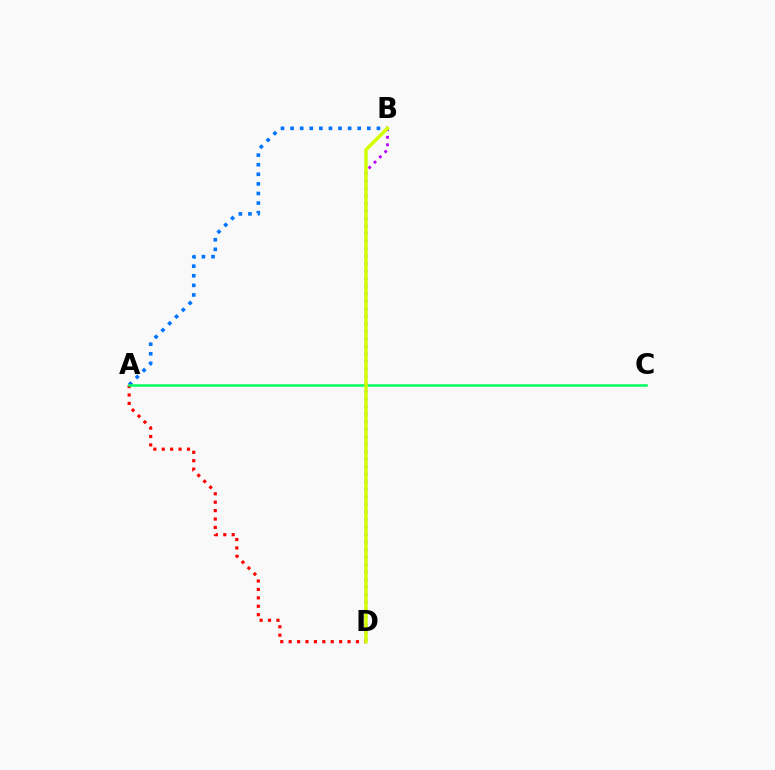{('A', 'D'): [{'color': '#ff0000', 'line_style': 'dotted', 'thickness': 2.28}], ('A', 'B'): [{'color': '#0074ff', 'line_style': 'dotted', 'thickness': 2.61}], ('B', 'D'): [{'color': '#b900ff', 'line_style': 'dotted', 'thickness': 2.04}, {'color': '#d1ff00', 'line_style': 'solid', 'thickness': 2.47}], ('A', 'C'): [{'color': '#00ff5c', 'line_style': 'solid', 'thickness': 1.81}]}